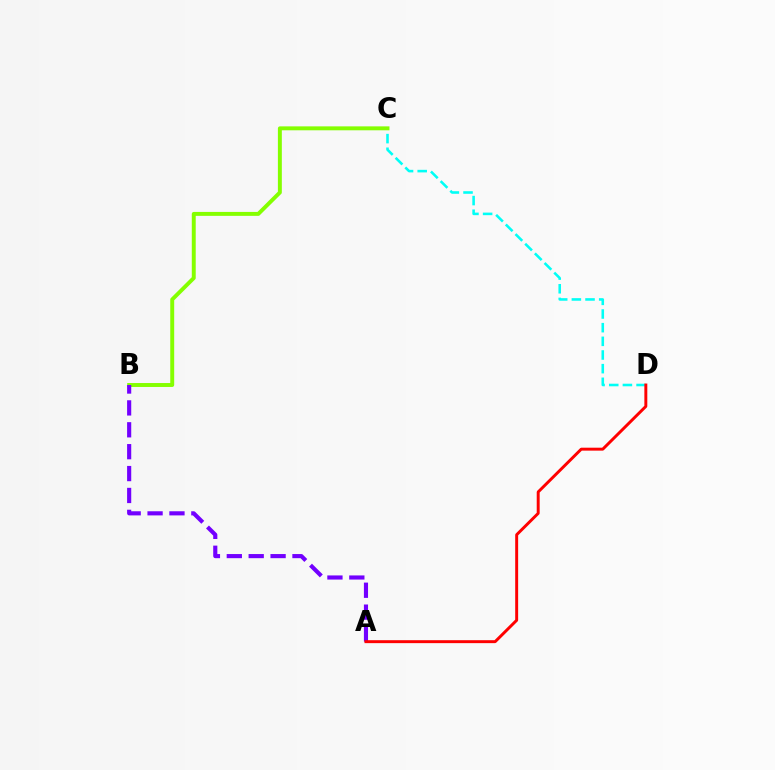{('C', 'D'): [{'color': '#00fff6', 'line_style': 'dashed', 'thickness': 1.86}], ('B', 'C'): [{'color': '#84ff00', 'line_style': 'solid', 'thickness': 2.83}], ('A', 'B'): [{'color': '#7200ff', 'line_style': 'dashed', 'thickness': 2.97}], ('A', 'D'): [{'color': '#ff0000', 'line_style': 'solid', 'thickness': 2.12}]}